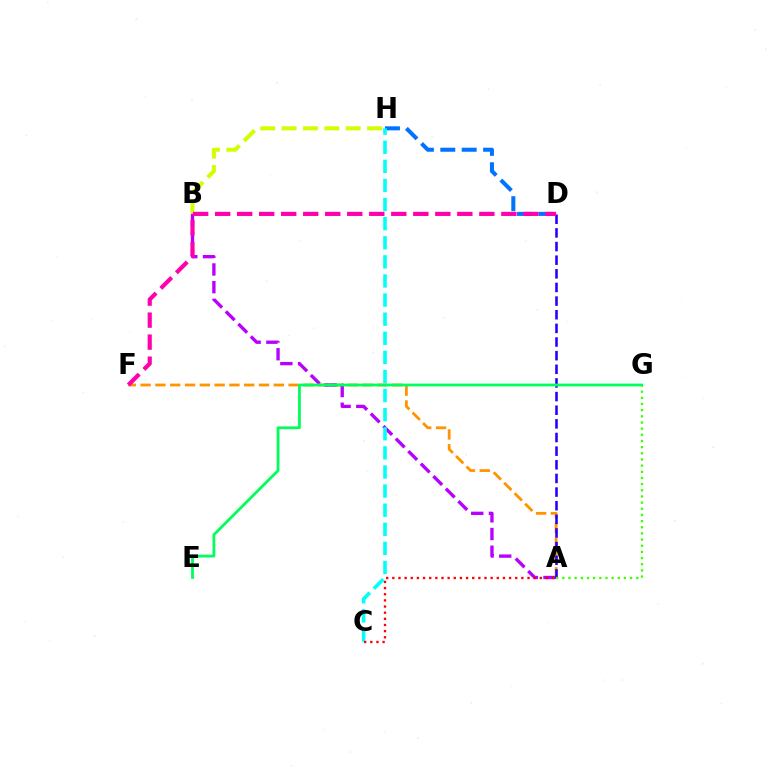{('D', 'H'): [{'color': '#0074ff', 'line_style': 'dashed', 'thickness': 2.91}], ('B', 'H'): [{'color': '#d1ff00', 'line_style': 'dashed', 'thickness': 2.9}], ('A', 'F'): [{'color': '#ff9400', 'line_style': 'dashed', 'thickness': 2.01}], ('A', 'B'): [{'color': '#b900ff', 'line_style': 'dashed', 'thickness': 2.4}], ('A', 'D'): [{'color': '#2500ff', 'line_style': 'dashed', 'thickness': 1.85}], ('C', 'H'): [{'color': '#00fff6', 'line_style': 'dashed', 'thickness': 2.59}], ('A', 'G'): [{'color': '#3dff00', 'line_style': 'dotted', 'thickness': 1.67}], ('D', 'F'): [{'color': '#ff00ac', 'line_style': 'dashed', 'thickness': 2.99}], ('E', 'G'): [{'color': '#00ff5c', 'line_style': 'solid', 'thickness': 2.0}], ('A', 'C'): [{'color': '#ff0000', 'line_style': 'dotted', 'thickness': 1.67}]}